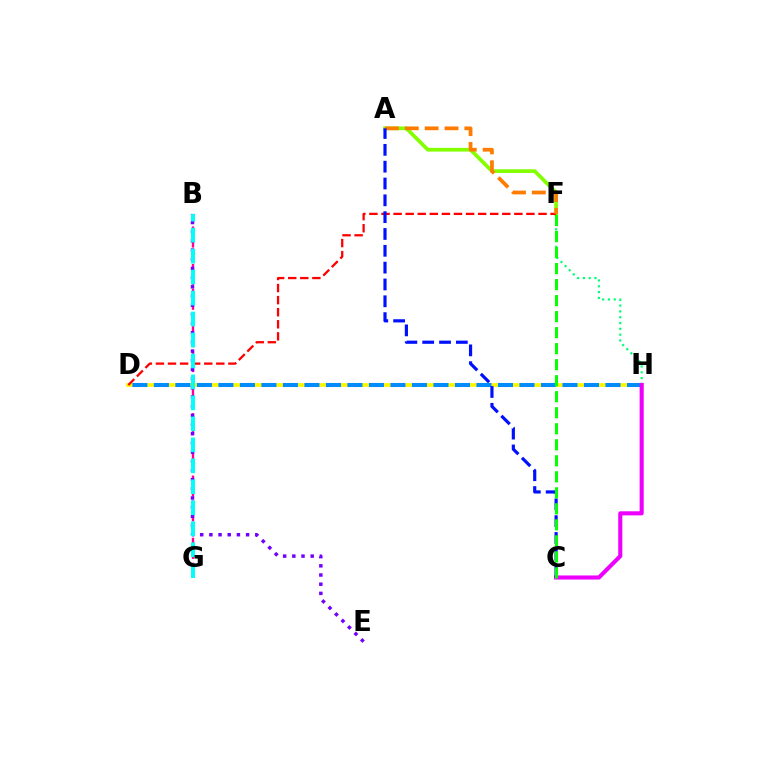{('B', 'G'): [{'color': '#ff0094', 'line_style': 'dashed', 'thickness': 1.69}, {'color': '#00fff6', 'line_style': 'dashed', 'thickness': 2.85}], ('D', 'H'): [{'color': '#fcf500', 'line_style': 'solid', 'thickness': 2.68}, {'color': '#008cff', 'line_style': 'dashed', 'thickness': 2.92}], ('F', 'H'): [{'color': '#00ff74', 'line_style': 'dotted', 'thickness': 1.58}], ('A', 'F'): [{'color': '#84ff00', 'line_style': 'solid', 'thickness': 2.68}, {'color': '#ff7c00', 'line_style': 'dashed', 'thickness': 2.7}], ('B', 'E'): [{'color': '#7200ff', 'line_style': 'dotted', 'thickness': 2.49}], ('D', 'F'): [{'color': '#ff0000', 'line_style': 'dashed', 'thickness': 1.64}], ('C', 'H'): [{'color': '#ee00ff', 'line_style': 'solid', 'thickness': 2.94}], ('A', 'C'): [{'color': '#0010ff', 'line_style': 'dashed', 'thickness': 2.29}], ('C', 'F'): [{'color': '#08ff00', 'line_style': 'dashed', 'thickness': 2.18}]}